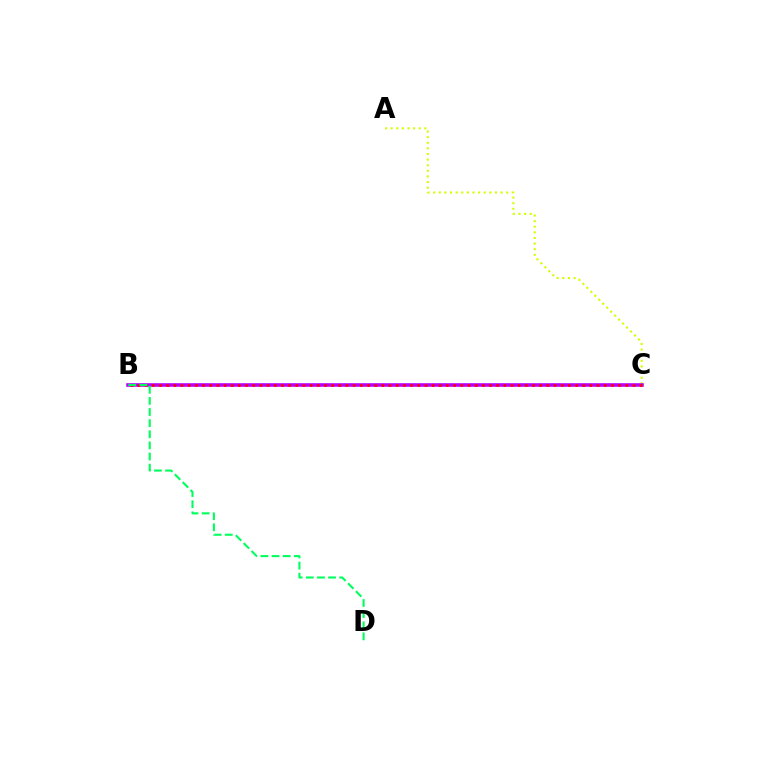{('B', 'C'): [{'color': '#0074ff', 'line_style': 'dotted', 'thickness': 1.71}, {'color': '#b900ff', 'line_style': 'solid', 'thickness': 2.58}, {'color': '#ff0000', 'line_style': 'dotted', 'thickness': 1.95}], ('A', 'C'): [{'color': '#d1ff00', 'line_style': 'dotted', 'thickness': 1.53}], ('B', 'D'): [{'color': '#00ff5c', 'line_style': 'dashed', 'thickness': 1.51}]}